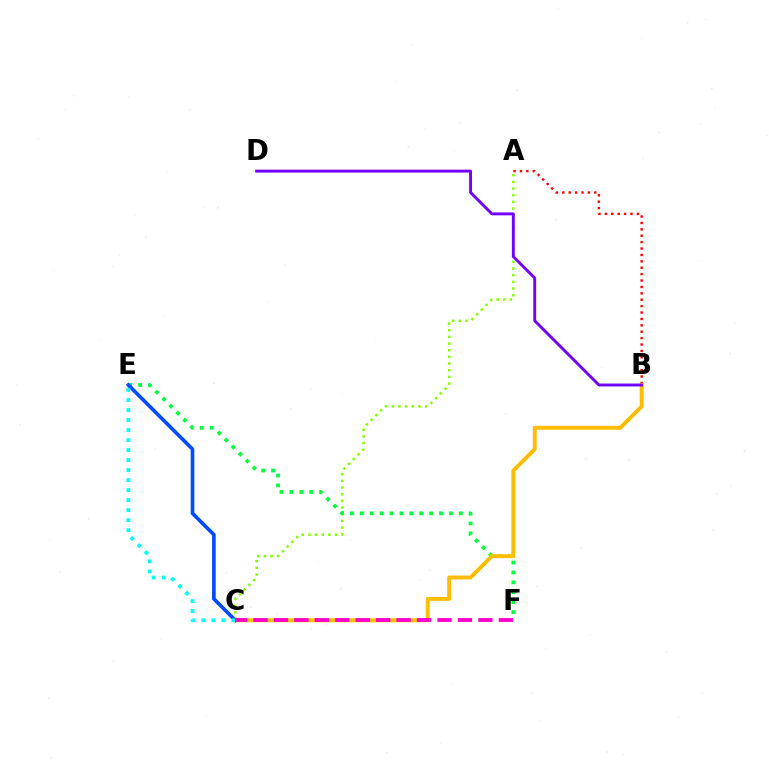{('A', 'C'): [{'color': '#84ff00', 'line_style': 'dotted', 'thickness': 1.81}], ('E', 'F'): [{'color': '#00ff39', 'line_style': 'dotted', 'thickness': 2.69}], ('A', 'B'): [{'color': '#ff0000', 'line_style': 'dotted', 'thickness': 1.74}], ('B', 'C'): [{'color': '#ffbd00', 'line_style': 'solid', 'thickness': 2.83}], ('C', 'E'): [{'color': '#004bff', 'line_style': 'solid', 'thickness': 2.62}, {'color': '#00fff6', 'line_style': 'dotted', 'thickness': 2.72}], ('B', 'D'): [{'color': '#7200ff', 'line_style': 'solid', 'thickness': 2.09}], ('C', 'F'): [{'color': '#ff00cf', 'line_style': 'dashed', 'thickness': 2.78}]}